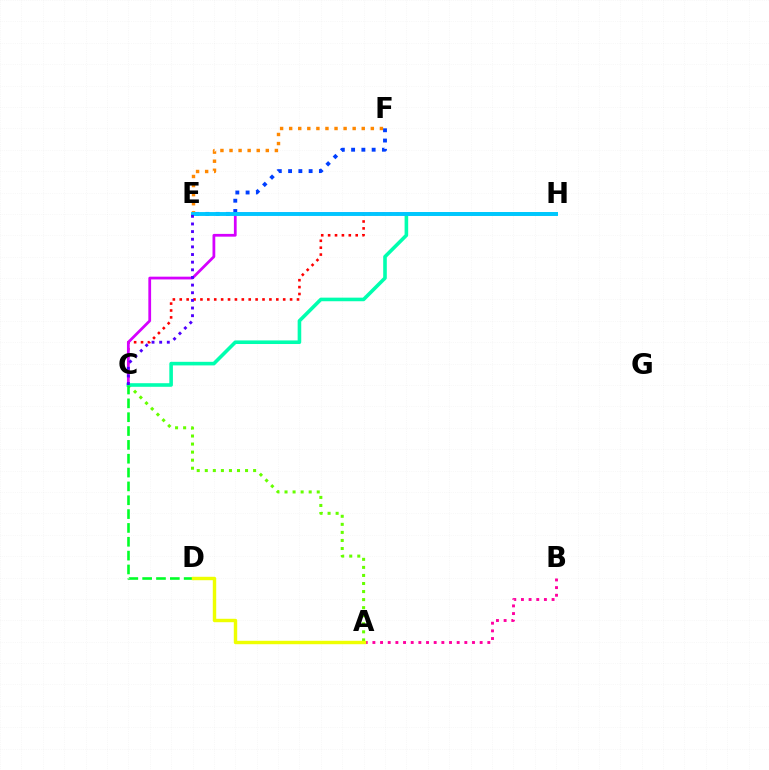{('A', 'C'): [{'color': '#66ff00', 'line_style': 'dotted', 'thickness': 2.19}], ('C', 'H'): [{'color': '#ff0000', 'line_style': 'dotted', 'thickness': 1.87}, {'color': '#d600ff', 'line_style': 'solid', 'thickness': 1.99}, {'color': '#00ffaf', 'line_style': 'solid', 'thickness': 2.59}], ('E', 'F'): [{'color': '#003fff', 'line_style': 'dotted', 'thickness': 2.79}, {'color': '#ff8800', 'line_style': 'dotted', 'thickness': 2.47}], ('A', 'B'): [{'color': '#ff00a0', 'line_style': 'dotted', 'thickness': 2.08}], ('E', 'H'): [{'color': '#00c7ff', 'line_style': 'solid', 'thickness': 2.8}], ('C', 'E'): [{'color': '#4f00ff', 'line_style': 'dotted', 'thickness': 2.08}], ('C', 'D'): [{'color': '#00ff27', 'line_style': 'dashed', 'thickness': 1.88}], ('A', 'D'): [{'color': '#eeff00', 'line_style': 'solid', 'thickness': 2.46}]}